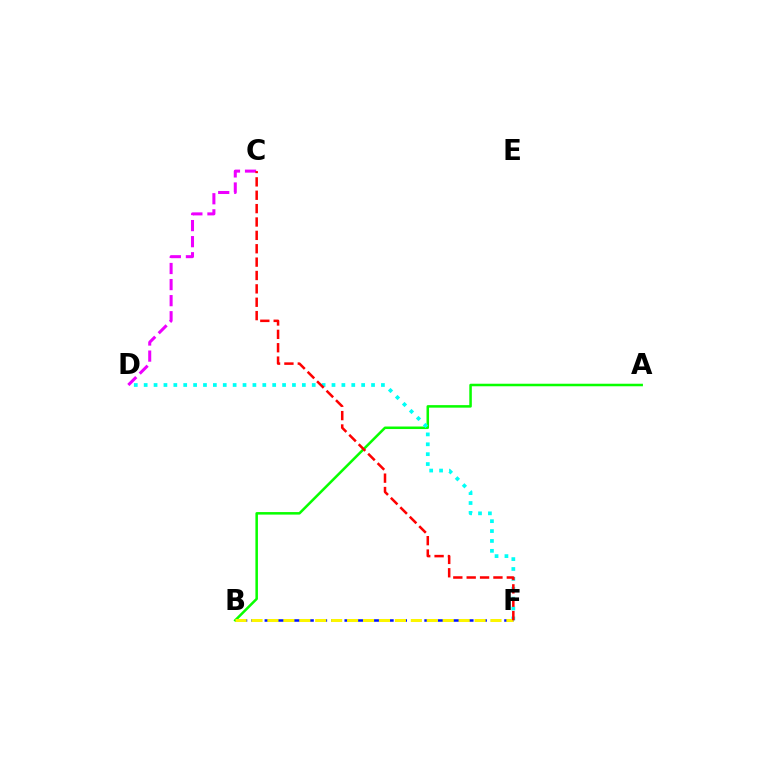{('A', 'B'): [{'color': '#08ff00', 'line_style': 'solid', 'thickness': 1.82}], ('D', 'F'): [{'color': '#00fff6', 'line_style': 'dotted', 'thickness': 2.69}], ('C', 'D'): [{'color': '#ee00ff', 'line_style': 'dashed', 'thickness': 2.18}], ('B', 'F'): [{'color': '#0010ff', 'line_style': 'dashed', 'thickness': 1.81}, {'color': '#fcf500', 'line_style': 'dashed', 'thickness': 2.16}], ('C', 'F'): [{'color': '#ff0000', 'line_style': 'dashed', 'thickness': 1.82}]}